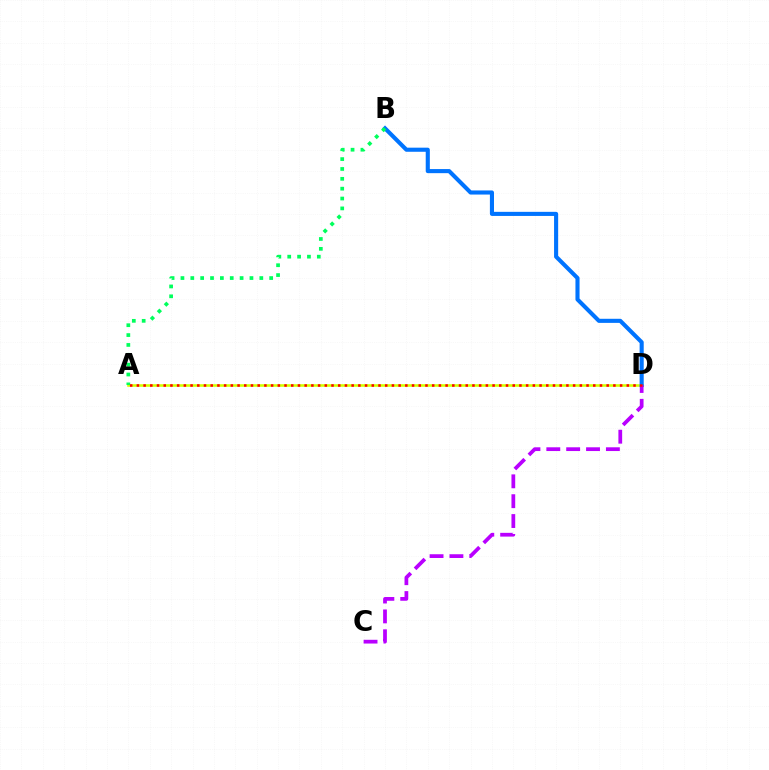{('A', 'D'): [{'color': '#d1ff00', 'line_style': 'solid', 'thickness': 1.87}, {'color': '#ff0000', 'line_style': 'dotted', 'thickness': 1.82}], ('B', 'D'): [{'color': '#0074ff', 'line_style': 'solid', 'thickness': 2.95}], ('C', 'D'): [{'color': '#b900ff', 'line_style': 'dashed', 'thickness': 2.7}], ('A', 'B'): [{'color': '#00ff5c', 'line_style': 'dotted', 'thickness': 2.68}]}